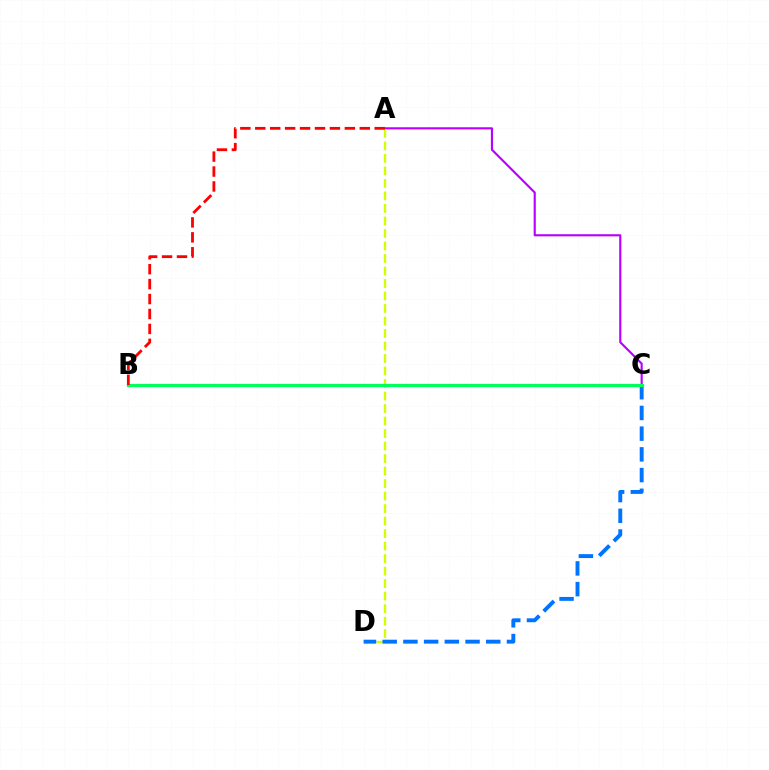{('A', 'C'): [{'color': '#b900ff', 'line_style': 'solid', 'thickness': 1.54}], ('A', 'D'): [{'color': '#d1ff00', 'line_style': 'dashed', 'thickness': 1.7}], ('C', 'D'): [{'color': '#0074ff', 'line_style': 'dashed', 'thickness': 2.81}], ('B', 'C'): [{'color': '#00ff5c', 'line_style': 'solid', 'thickness': 2.33}], ('A', 'B'): [{'color': '#ff0000', 'line_style': 'dashed', 'thickness': 2.03}]}